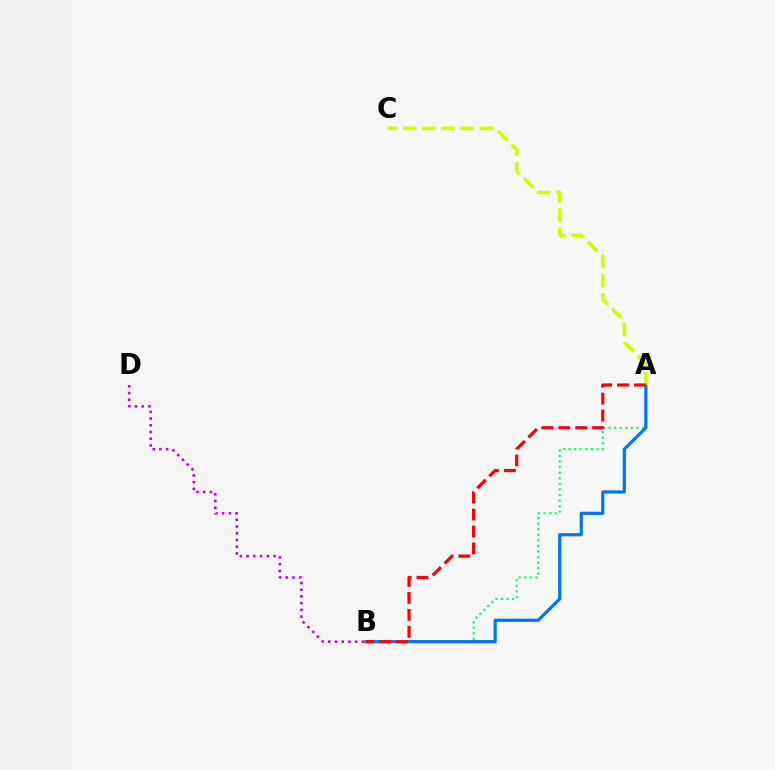{('B', 'D'): [{'color': '#b900ff', 'line_style': 'dotted', 'thickness': 1.83}], ('A', 'B'): [{'color': '#00ff5c', 'line_style': 'dotted', 'thickness': 1.51}, {'color': '#0074ff', 'line_style': 'solid', 'thickness': 2.3}, {'color': '#ff0000', 'line_style': 'dashed', 'thickness': 2.3}], ('A', 'C'): [{'color': '#d1ff00', 'line_style': 'dashed', 'thickness': 2.61}]}